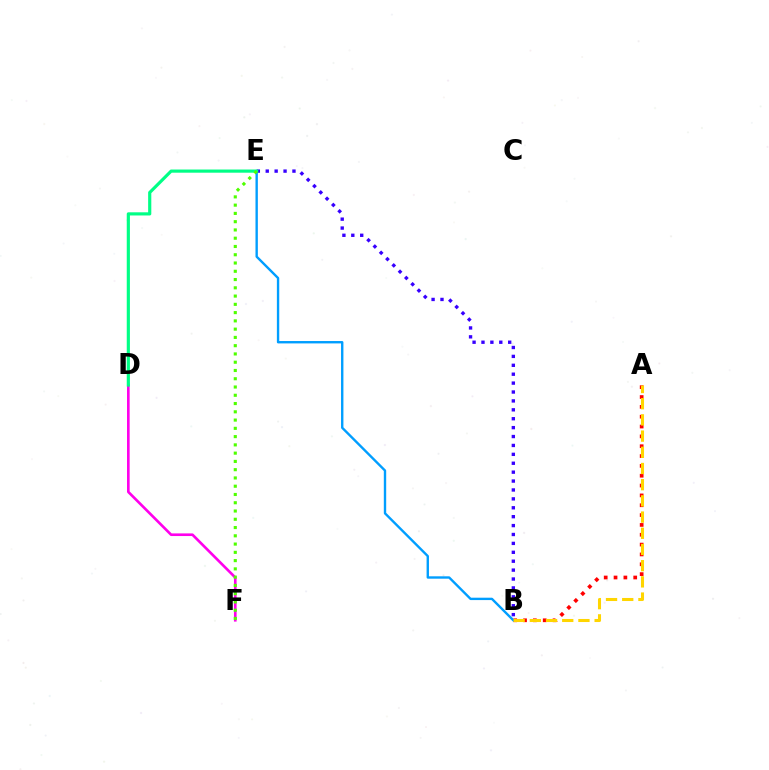{('A', 'B'): [{'color': '#ff0000', 'line_style': 'dotted', 'thickness': 2.67}, {'color': '#ffd500', 'line_style': 'dashed', 'thickness': 2.2}], ('B', 'E'): [{'color': '#009eff', 'line_style': 'solid', 'thickness': 1.71}, {'color': '#3700ff', 'line_style': 'dotted', 'thickness': 2.42}], ('D', 'F'): [{'color': '#ff00ed', 'line_style': 'solid', 'thickness': 1.9}], ('D', 'E'): [{'color': '#00ff86', 'line_style': 'solid', 'thickness': 2.28}], ('E', 'F'): [{'color': '#4fff00', 'line_style': 'dotted', 'thickness': 2.25}]}